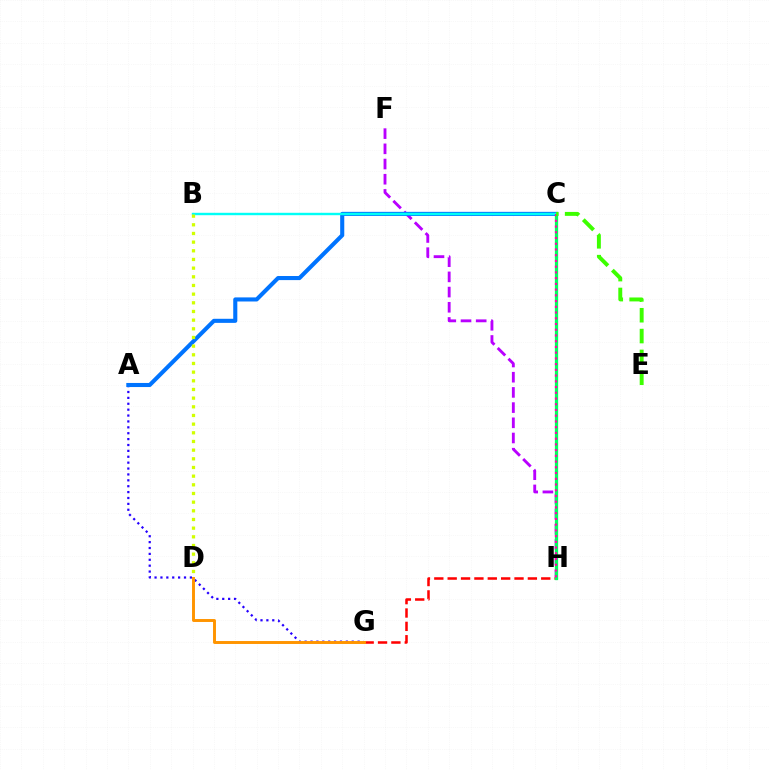{('F', 'H'): [{'color': '#b900ff', 'line_style': 'dashed', 'thickness': 2.06}], ('A', 'G'): [{'color': '#2500ff', 'line_style': 'dotted', 'thickness': 1.6}], ('G', 'H'): [{'color': '#ff0000', 'line_style': 'dashed', 'thickness': 1.82}], ('A', 'C'): [{'color': '#0074ff', 'line_style': 'solid', 'thickness': 2.94}], ('C', 'H'): [{'color': '#00ff5c', 'line_style': 'solid', 'thickness': 2.36}, {'color': '#ff00ac', 'line_style': 'dotted', 'thickness': 1.56}], ('D', 'G'): [{'color': '#ff9400', 'line_style': 'solid', 'thickness': 2.12}], ('B', 'C'): [{'color': '#00fff6', 'line_style': 'solid', 'thickness': 1.74}], ('B', 'D'): [{'color': '#d1ff00', 'line_style': 'dotted', 'thickness': 2.35}], ('C', 'E'): [{'color': '#3dff00', 'line_style': 'dashed', 'thickness': 2.83}]}